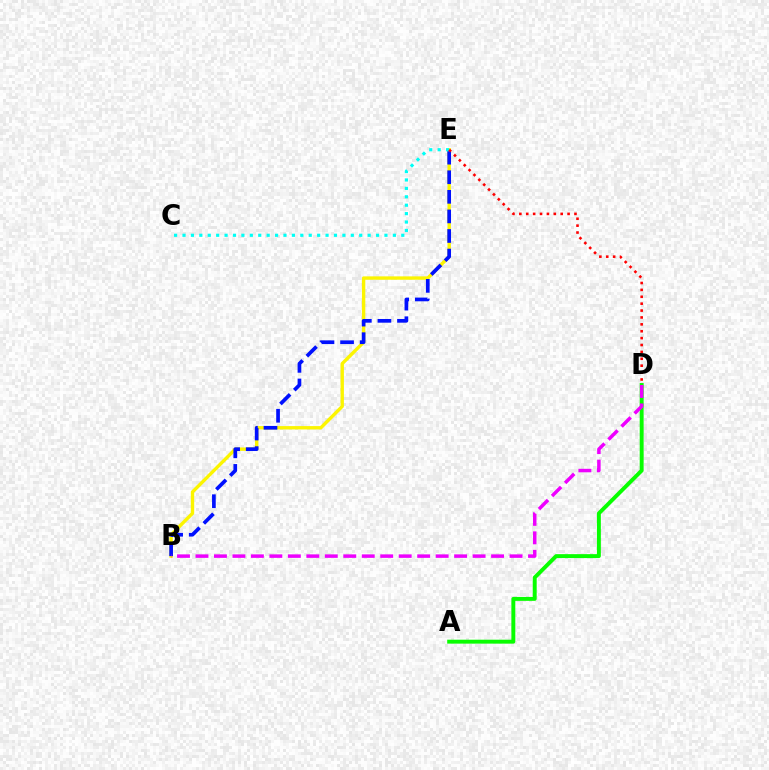{('B', 'E'): [{'color': '#fcf500', 'line_style': 'solid', 'thickness': 2.43}, {'color': '#0010ff', 'line_style': 'dashed', 'thickness': 2.66}], ('A', 'D'): [{'color': '#08ff00', 'line_style': 'solid', 'thickness': 2.83}], ('C', 'E'): [{'color': '#00fff6', 'line_style': 'dotted', 'thickness': 2.29}], ('B', 'D'): [{'color': '#ee00ff', 'line_style': 'dashed', 'thickness': 2.51}], ('D', 'E'): [{'color': '#ff0000', 'line_style': 'dotted', 'thickness': 1.87}]}